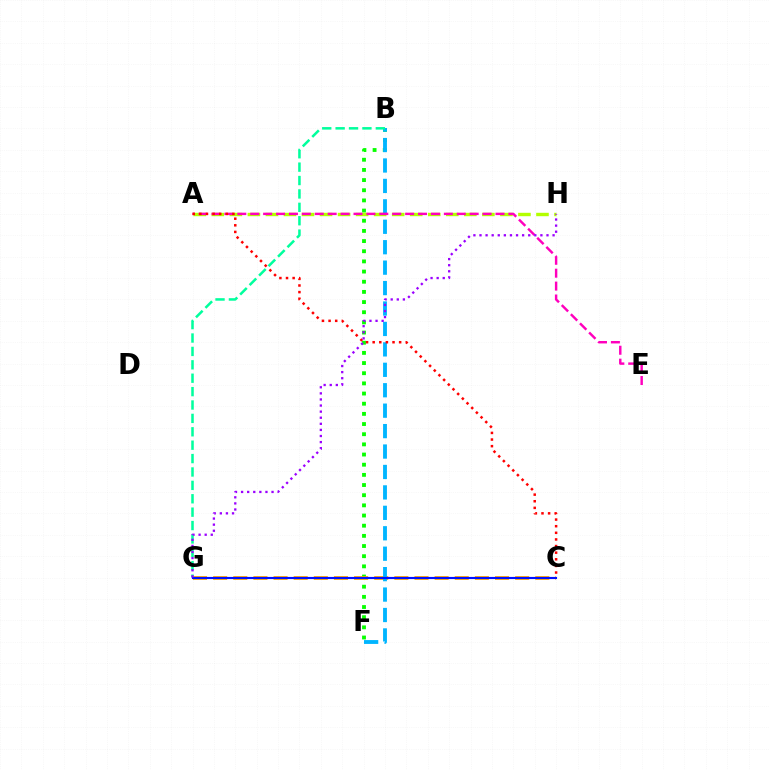{('B', 'F'): [{'color': '#08ff00', 'line_style': 'dotted', 'thickness': 2.76}, {'color': '#00b5ff', 'line_style': 'dashed', 'thickness': 2.78}], ('C', 'G'): [{'color': '#ffa500', 'line_style': 'dashed', 'thickness': 2.74}, {'color': '#0010ff', 'line_style': 'solid', 'thickness': 1.55}], ('A', 'H'): [{'color': '#b3ff00', 'line_style': 'dashed', 'thickness': 2.45}], ('A', 'E'): [{'color': '#ff00bd', 'line_style': 'dashed', 'thickness': 1.75}], ('B', 'G'): [{'color': '#00ff9d', 'line_style': 'dashed', 'thickness': 1.82}], ('A', 'C'): [{'color': '#ff0000', 'line_style': 'dotted', 'thickness': 1.8}], ('G', 'H'): [{'color': '#9b00ff', 'line_style': 'dotted', 'thickness': 1.65}]}